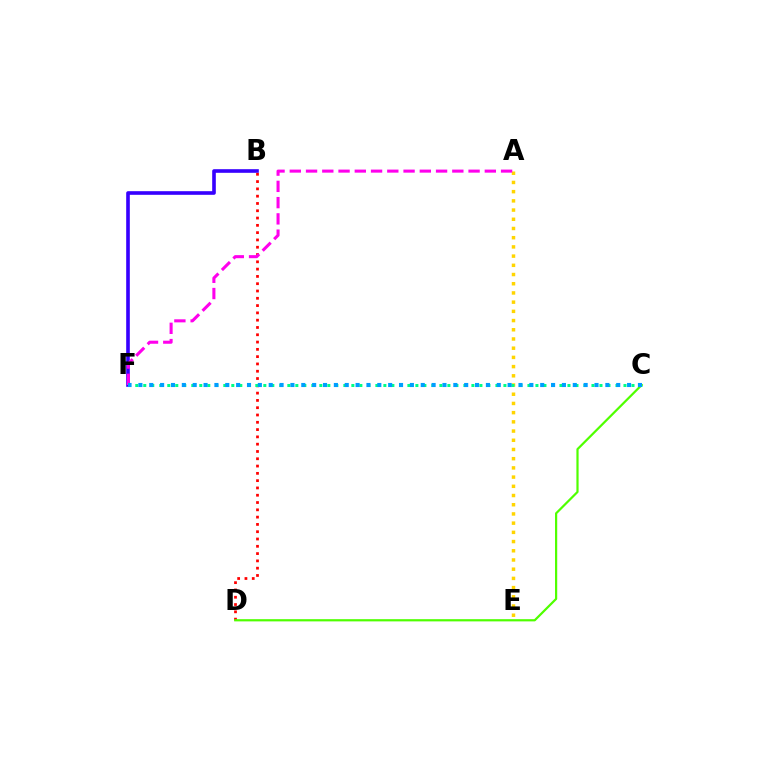{('B', 'F'): [{'color': '#3700ff', 'line_style': 'solid', 'thickness': 2.61}], ('A', 'E'): [{'color': '#ffd500', 'line_style': 'dotted', 'thickness': 2.5}], ('B', 'D'): [{'color': '#ff0000', 'line_style': 'dotted', 'thickness': 1.98}], ('C', 'F'): [{'color': '#00ff86', 'line_style': 'dotted', 'thickness': 2.17}, {'color': '#009eff', 'line_style': 'dotted', 'thickness': 2.95}], ('C', 'D'): [{'color': '#4fff00', 'line_style': 'solid', 'thickness': 1.59}], ('A', 'F'): [{'color': '#ff00ed', 'line_style': 'dashed', 'thickness': 2.21}]}